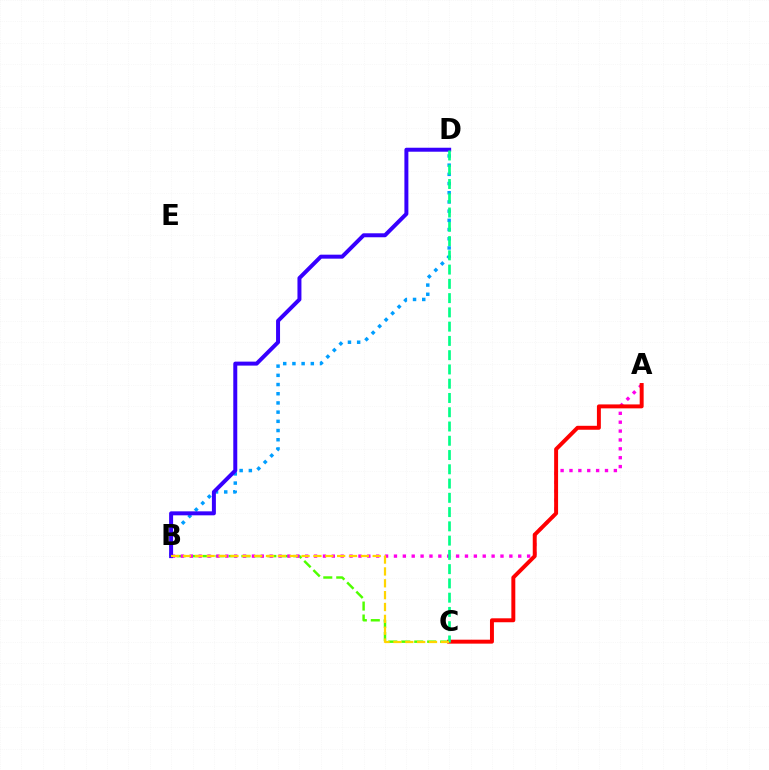{('B', 'C'): [{'color': '#4fff00', 'line_style': 'dashed', 'thickness': 1.76}, {'color': '#ffd500', 'line_style': 'dashed', 'thickness': 1.61}], ('A', 'B'): [{'color': '#ff00ed', 'line_style': 'dotted', 'thickness': 2.41}], ('B', 'D'): [{'color': '#009eff', 'line_style': 'dotted', 'thickness': 2.5}, {'color': '#3700ff', 'line_style': 'solid', 'thickness': 2.86}], ('A', 'C'): [{'color': '#ff0000', 'line_style': 'solid', 'thickness': 2.84}], ('C', 'D'): [{'color': '#00ff86', 'line_style': 'dashed', 'thickness': 1.94}]}